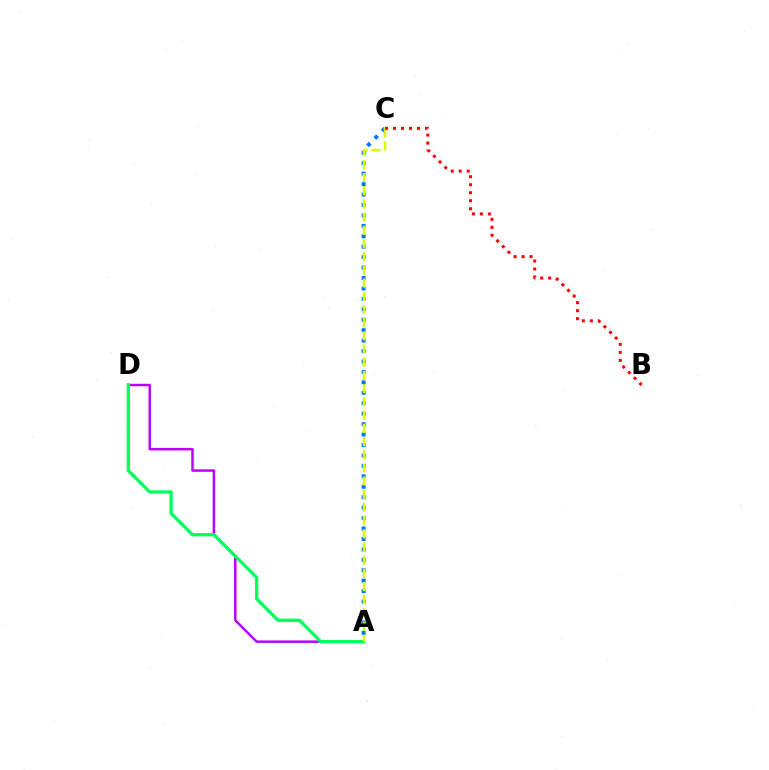{('A', 'D'): [{'color': '#b900ff', 'line_style': 'solid', 'thickness': 1.78}, {'color': '#00ff5c', 'line_style': 'solid', 'thickness': 2.35}], ('A', 'C'): [{'color': '#0074ff', 'line_style': 'dotted', 'thickness': 2.84}, {'color': '#d1ff00', 'line_style': 'dashed', 'thickness': 1.79}], ('B', 'C'): [{'color': '#ff0000', 'line_style': 'dotted', 'thickness': 2.17}]}